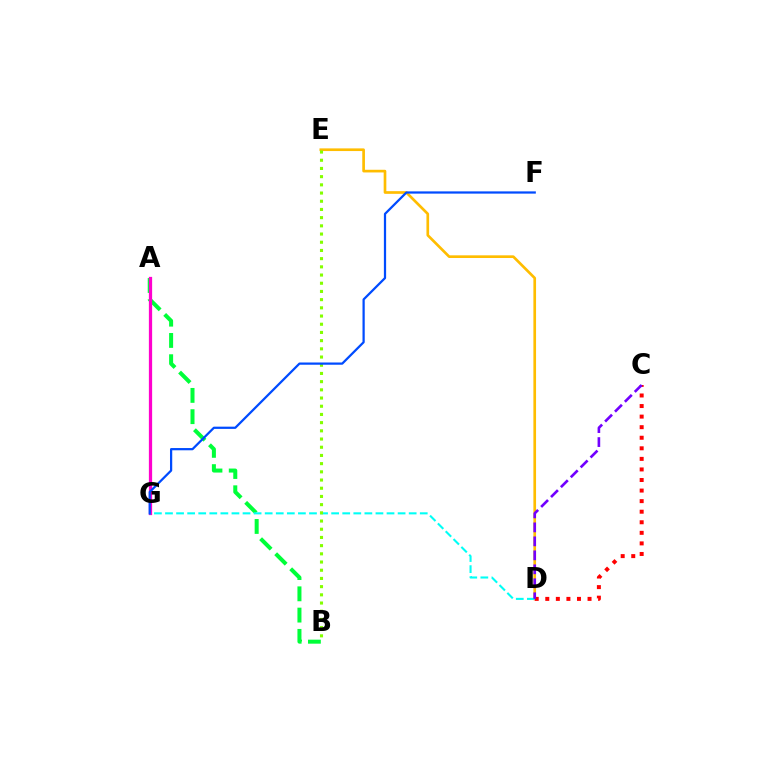{('D', 'E'): [{'color': '#ffbd00', 'line_style': 'solid', 'thickness': 1.93}], ('C', 'D'): [{'color': '#ff0000', 'line_style': 'dotted', 'thickness': 2.87}, {'color': '#7200ff', 'line_style': 'dashed', 'thickness': 1.9}], ('A', 'B'): [{'color': '#00ff39', 'line_style': 'dashed', 'thickness': 2.89}], ('A', 'G'): [{'color': '#ff00cf', 'line_style': 'solid', 'thickness': 2.34}], ('D', 'G'): [{'color': '#00fff6', 'line_style': 'dashed', 'thickness': 1.5}], ('B', 'E'): [{'color': '#84ff00', 'line_style': 'dotted', 'thickness': 2.23}], ('F', 'G'): [{'color': '#004bff', 'line_style': 'solid', 'thickness': 1.61}]}